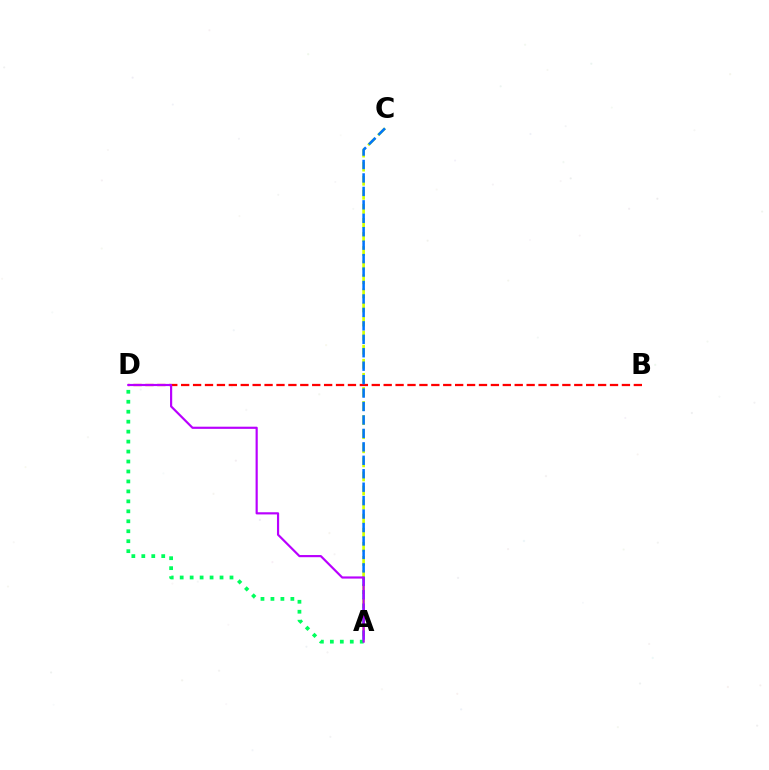{('B', 'D'): [{'color': '#ff0000', 'line_style': 'dashed', 'thickness': 1.62}], ('A', 'C'): [{'color': '#d1ff00', 'line_style': 'dashed', 'thickness': 1.91}, {'color': '#0074ff', 'line_style': 'dashed', 'thickness': 1.83}], ('A', 'D'): [{'color': '#00ff5c', 'line_style': 'dotted', 'thickness': 2.71}, {'color': '#b900ff', 'line_style': 'solid', 'thickness': 1.57}]}